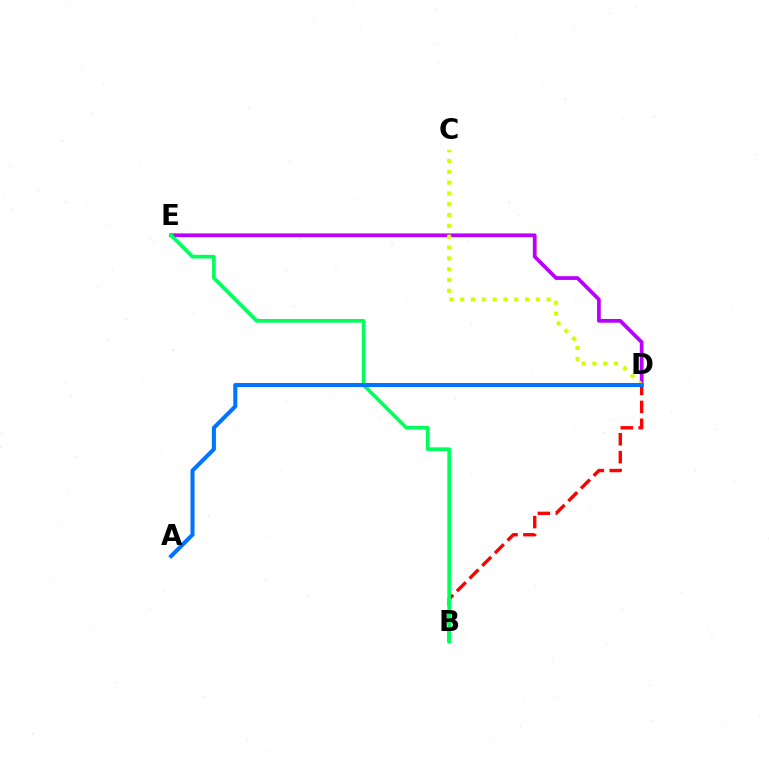{('B', 'D'): [{'color': '#ff0000', 'line_style': 'dashed', 'thickness': 2.43}], ('D', 'E'): [{'color': '#b900ff', 'line_style': 'solid', 'thickness': 2.7}], ('C', 'D'): [{'color': '#d1ff00', 'line_style': 'dotted', 'thickness': 2.94}], ('B', 'E'): [{'color': '#00ff5c', 'line_style': 'solid', 'thickness': 2.64}], ('A', 'D'): [{'color': '#0074ff', 'line_style': 'solid', 'thickness': 2.91}]}